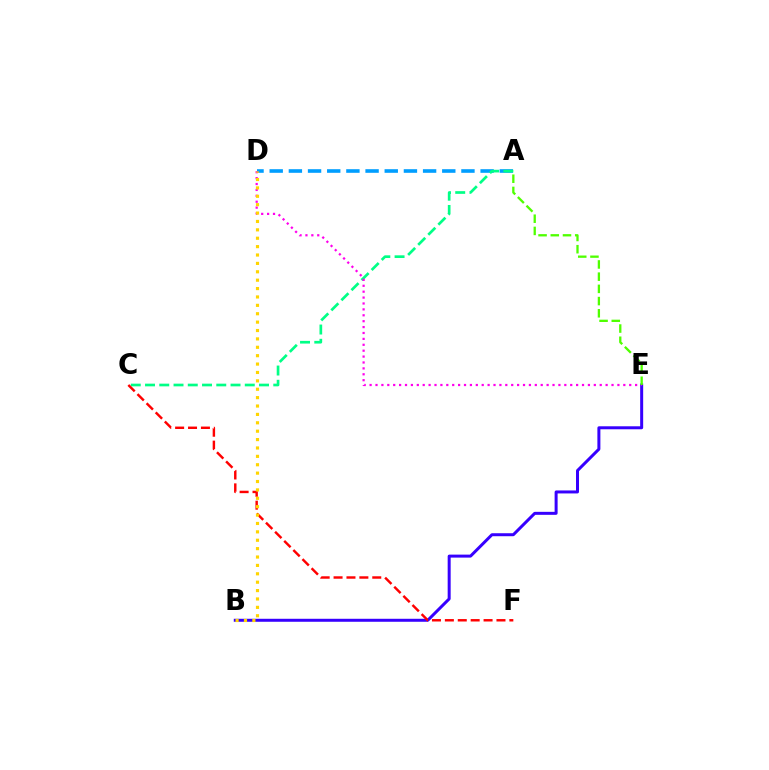{('A', 'D'): [{'color': '#009eff', 'line_style': 'dashed', 'thickness': 2.6}], ('A', 'C'): [{'color': '#00ff86', 'line_style': 'dashed', 'thickness': 1.94}], ('B', 'E'): [{'color': '#3700ff', 'line_style': 'solid', 'thickness': 2.16}], ('D', 'E'): [{'color': '#ff00ed', 'line_style': 'dotted', 'thickness': 1.6}], ('C', 'F'): [{'color': '#ff0000', 'line_style': 'dashed', 'thickness': 1.75}], ('B', 'D'): [{'color': '#ffd500', 'line_style': 'dotted', 'thickness': 2.28}], ('A', 'E'): [{'color': '#4fff00', 'line_style': 'dashed', 'thickness': 1.66}]}